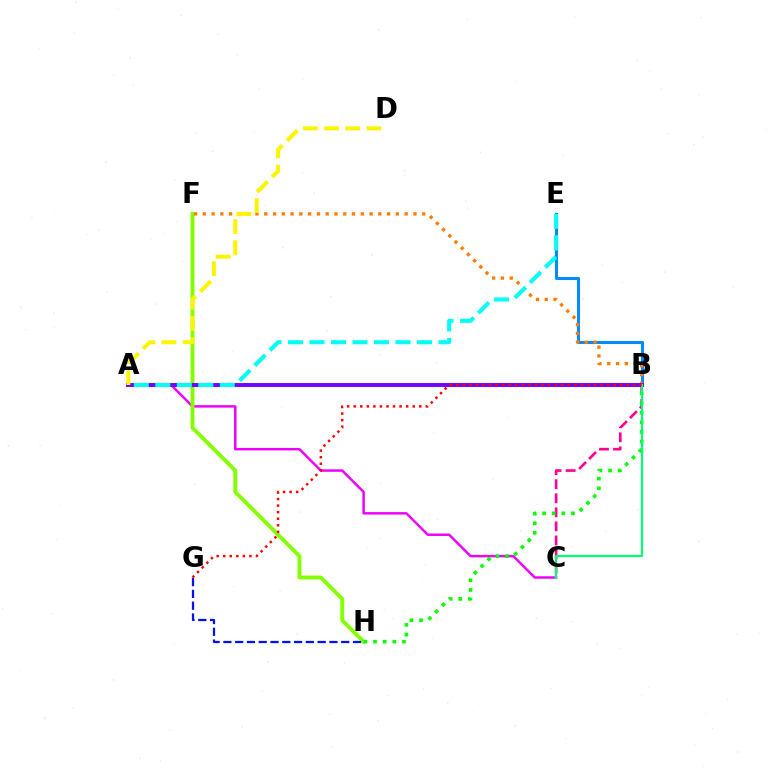{('A', 'C'): [{'color': '#ee00ff', 'line_style': 'solid', 'thickness': 1.78}], ('B', 'E'): [{'color': '#008cff', 'line_style': 'solid', 'thickness': 2.21}], ('F', 'H'): [{'color': '#84ff00', 'line_style': 'solid', 'thickness': 2.78}], ('B', 'F'): [{'color': '#ff7c00', 'line_style': 'dotted', 'thickness': 2.38}], ('G', 'H'): [{'color': '#0010ff', 'line_style': 'dashed', 'thickness': 1.6}], ('B', 'C'): [{'color': '#ff0094', 'line_style': 'dashed', 'thickness': 1.91}, {'color': '#00ff74', 'line_style': 'solid', 'thickness': 1.58}], ('A', 'B'): [{'color': '#7200ff', 'line_style': 'solid', 'thickness': 2.83}], ('A', 'E'): [{'color': '#00fff6', 'line_style': 'dashed', 'thickness': 2.92}], ('B', 'H'): [{'color': '#08ff00', 'line_style': 'dotted', 'thickness': 2.61}], ('A', 'D'): [{'color': '#fcf500', 'line_style': 'dashed', 'thickness': 2.88}], ('B', 'G'): [{'color': '#ff0000', 'line_style': 'dotted', 'thickness': 1.78}]}